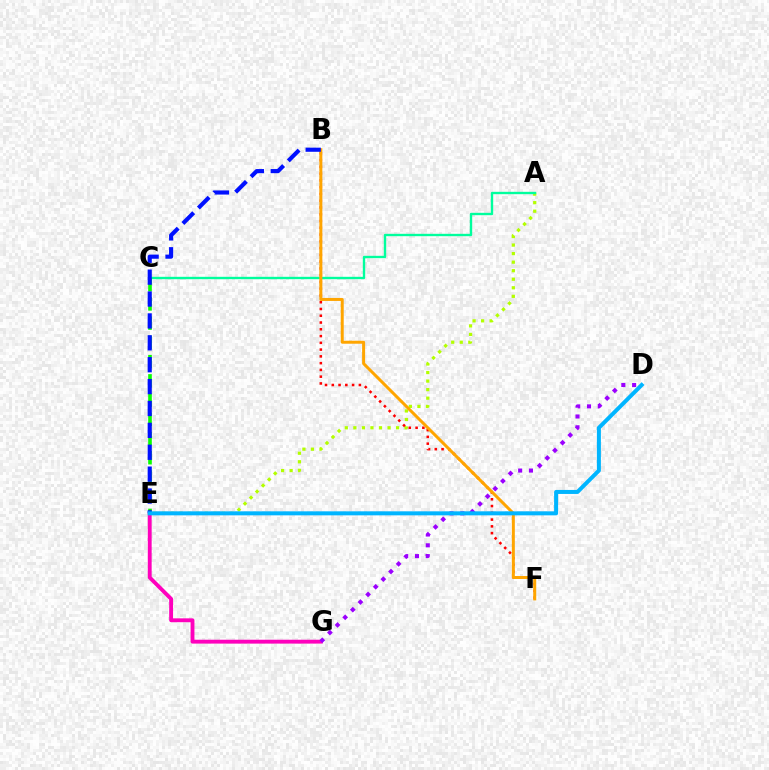{('A', 'E'): [{'color': '#b3ff00', 'line_style': 'dotted', 'thickness': 2.32}], ('A', 'C'): [{'color': '#00ff9d', 'line_style': 'solid', 'thickness': 1.71}], ('B', 'F'): [{'color': '#ff0000', 'line_style': 'dotted', 'thickness': 1.84}, {'color': '#ffa500', 'line_style': 'solid', 'thickness': 2.16}], ('C', 'E'): [{'color': '#08ff00', 'line_style': 'dashed', 'thickness': 2.61}], ('E', 'G'): [{'color': '#ff00bd', 'line_style': 'solid', 'thickness': 2.79}], ('B', 'E'): [{'color': '#0010ff', 'line_style': 'dashed', 'thickness': 2.97}], ('D', 'G'): [{'color': '#9b00ff', 'line_style': 'dotted', 'thickness': 2.93}], ('D', 'E'): [{'color': '#00b5ff', 'line_style': 'solid', 'thickness': 2.89}]}